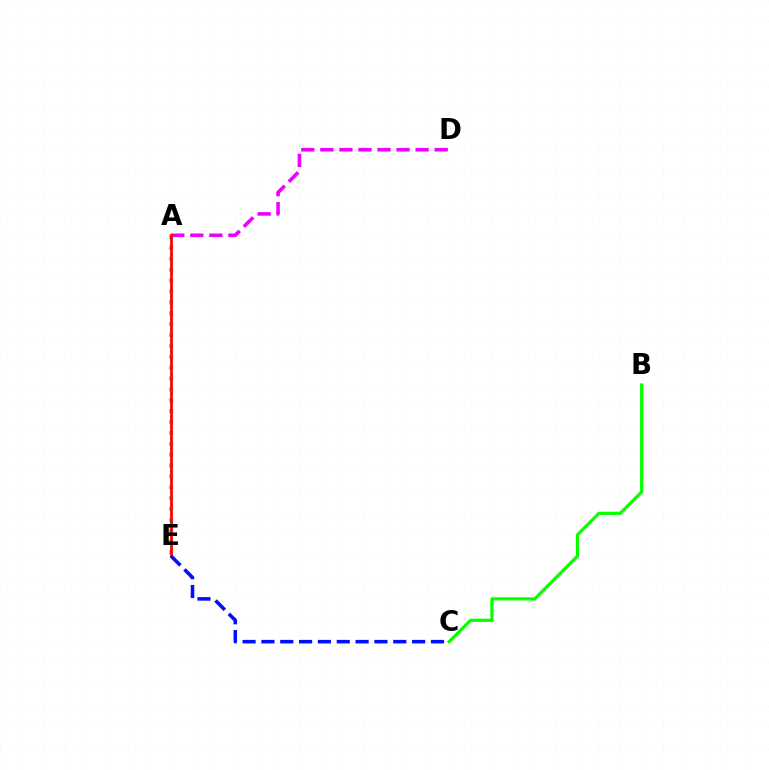{('A', 'E'): [{'color': '#fcf500', 'line_style': 'dotted', 'thickness': 2.35}, {'color': '#00fff6', 'line_style': 'dotted', 'thickness': 2.96}, {'color': '#ff0000', 'line_style': 'solid', 'thickness': 1.98}], ('A', 'D'): [{'color': '#ee00ff', 'line_style': 'dashed', 'thickness': 2.59}], ('C', 'E'): [{'color': '#0010ff', 'line_style': 'dashed', 'thickness': 2.56}], ('B', 'C'): [{'color': '#08ff00', 'line_style': 'solid', 'thickness': 2.31}]}